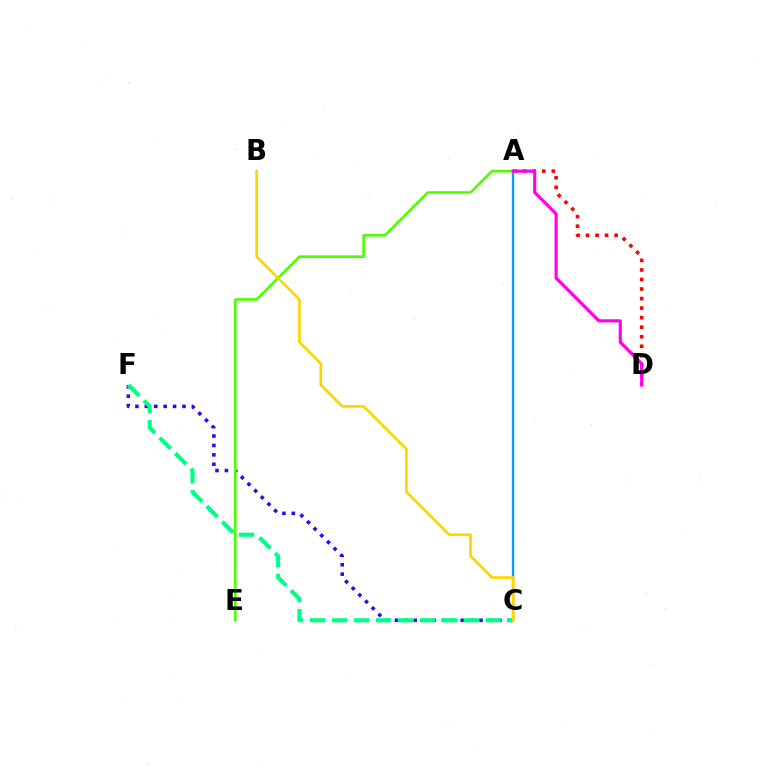{('C', 'F'): [{'color': '#3700ff', 'line_style': 'dotted', 'thickness': 2.56}, {'color': '#00ff86', 'line_style': 'dashed', 'thickness': 2.98}], ('A', 'D'): [{'color': '#ff0000', 'line_style': 'dotted', 'thickness': 2.59}, {'color': '#ff00ed', 'line_style': 'solid', 'thickness': 2.28}], ('A', 'E'): [{'color': '#4fff00', 'line_style': 'solid', 'thickness': 1.9}], ('A', 'C'): [{'color': '#009eff', 'line_style': 'solid', 'thickness': 1.67}], ('B', 'C'): [{'color': '#ffd500', 'line_style': 'solid', 'thickness': 1.92}]}